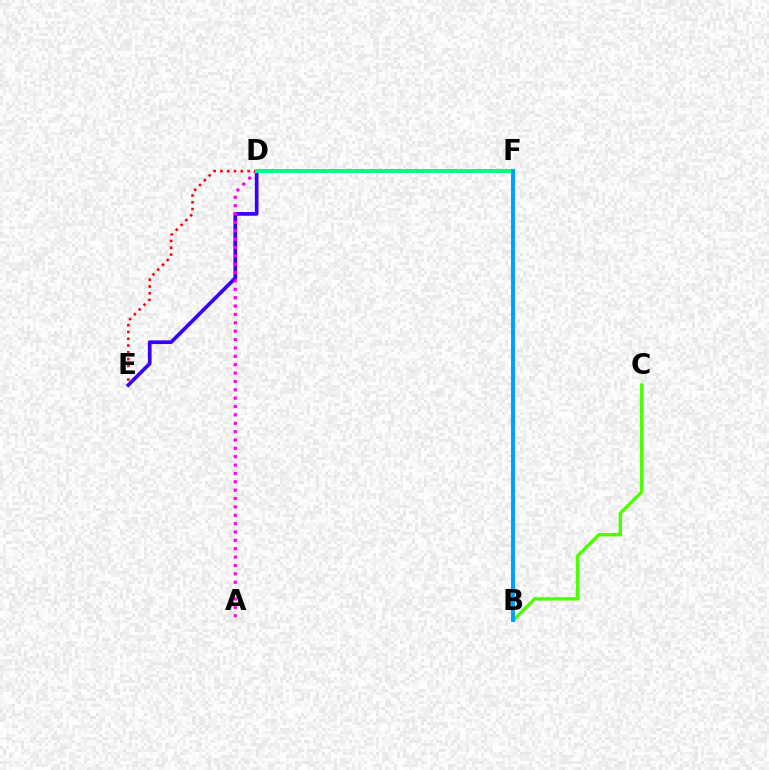{('D', 'E'): [{'color': '#3700ff', 'line_style': 'solid', 'thickness': 2.65}, {'color': '#ff0000', 'line_style': 'dotted', 'thickness': 1.85}], ('B', 'C'): [{'color': '#4fff00', 'line_style': 'solid', 'thickness': 2.45}], ('A', 'D'): [{'color': '#ff00ed', 'line_style': 'dotted', 'thickness': 2.27}], ('D', 'F'): [{'color': '#ffd500', 'line_style': 'dashed', 'thickness': 2.79}, {'color': '#00ff86', 'line_style': 'solid', 'thickness': 2.88}], ('B', 'F'): [{'color': '#009eff', 'line_style': 'solid', 'thickness': 2.83}]}